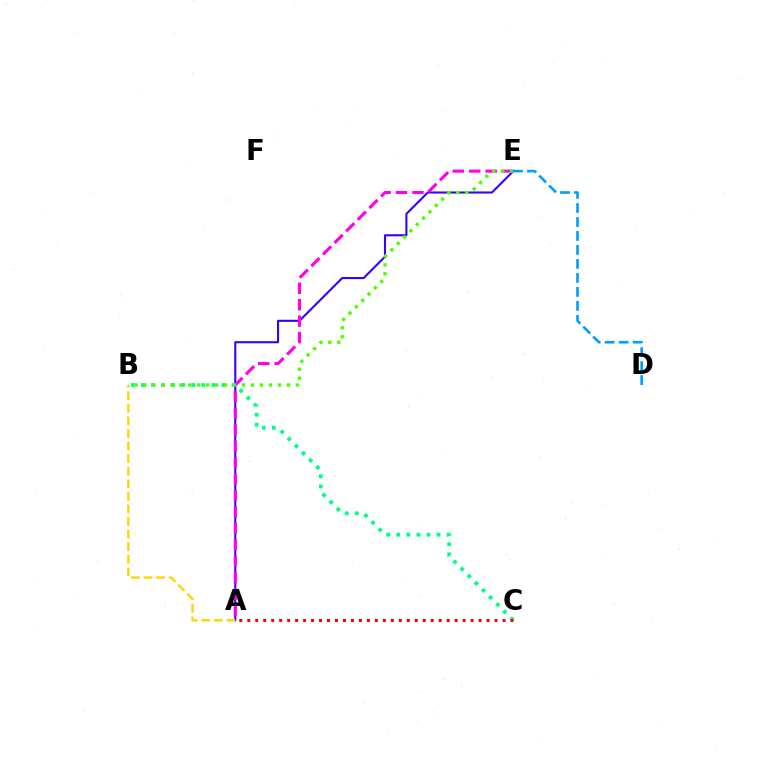{('A', 'E'): [{'color': '#3700ff', 'line_style': 'solid', 'thickness': 1.51}, {'color': '#ff00ed', 'line_style': 'dashed', 'thickness': 2.23}], ('A', 'B'): [{'color': '#ffd500', 'line_style': 'dashed', 'thickness': 1.71}], ('B', 'C'): [{'color': '#00ff86', 'line_style': 'dotted', 'thickness': 2.74}], ('B', 'E'): [{'color': '#4fff00', 'line_style': 'dotted', 'thickness': 2.43}], ('A', 'C'): [{'color': '#ff0000', 'line_style': 'dotted', 'thickness': 2.17}], ('D', 'E'): [{'color': '#009eff', 'line_style': 'dashed', 'thickness': 1.9}]}